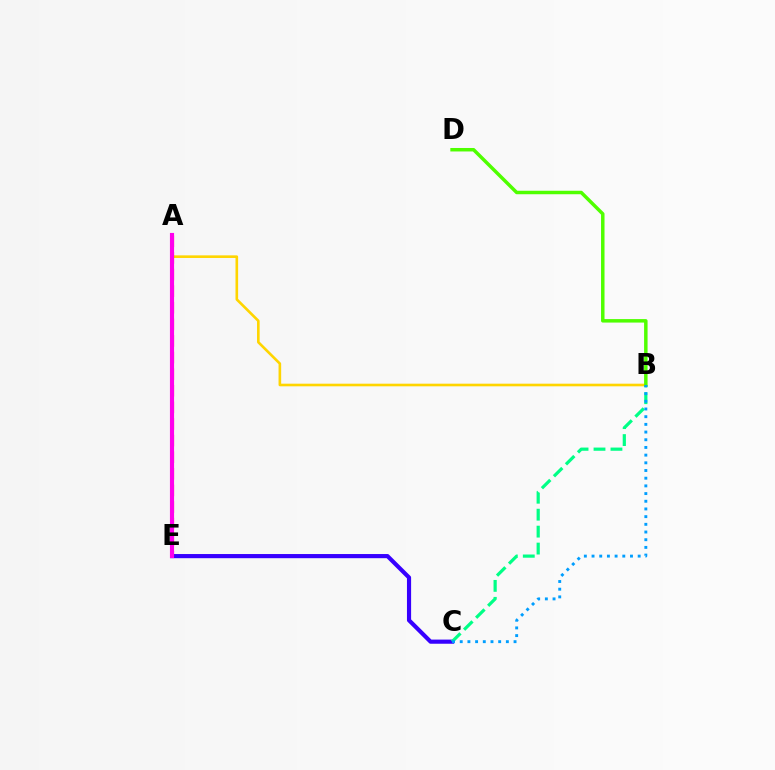{('A', 'B'): [{'color': '#ffd500', 'line_style': 'solid', 'thickness': 1.89}], ('C', 'E'): [{'color': '#3700ff', 'line_style': 'solid', 'thickness': 2.99}], ('B', 'C'): [{'color': '#00ff86', 'line_style': 'dashed', 'thickness': 2.3}, {'color': '#009eff', 'line_style': 'dotted', 'thickness': 2.09}], ('B', 'D'): [{'color': '#4fff00', 'line_style': 'solid', 'thickness': 2.5}], ('A', 'E'): [{'color': '#ff0000', 'line_style': 'dashed', 'thickness': 2.26}, {'color': '#ff00ed', 'line_style': 'solid', 'thickness': 2.97}]}